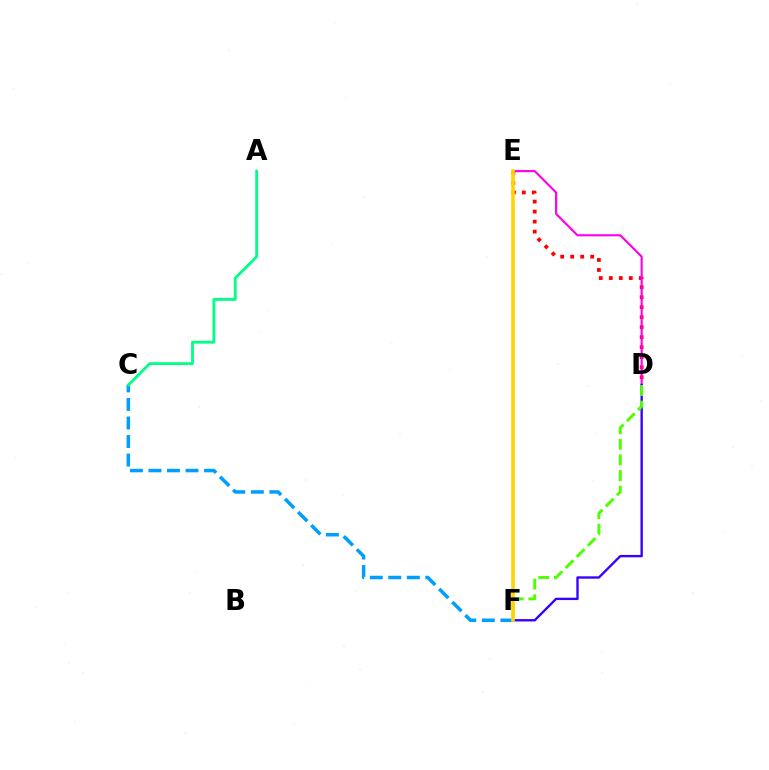{('C', 'F'): [{'color': '#009eff', 'line_style': 'dashed', 'thickness': 2.52}], ('D', 'E'): [{'color': '#ff0000', 'line_style': 'dotted', 'thickness': 2.72}, {'color': '#ff00ed', 'line_style': 'solid', 'thickness': 1.54}], ('D', 'F'): [{'color': '#3700ff', 'line_style': 'solid', 'thickness': 1.7}, {'color': '#4fff00', 'line_style': 'dashed', 'thickness': 2.13}], ('A', 'C'): [{'color': '#00ff86', 'line_style': 'solid', 'thickness': 2.02}], ('E', 'F'): [{'color': '#ffd500', 'line_style': 'solid', 'thickness': 2.62}]}